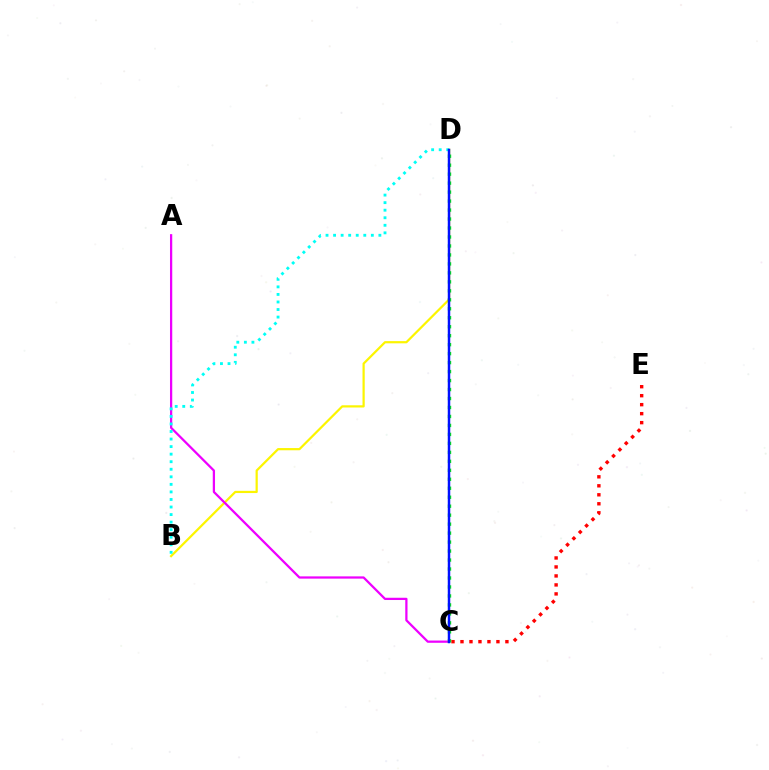{('C', 'E'): [{'color': '#ff0000', 'line_style': 'dotted', 'thickness': 2.44}], ('B', 'D'): [{'color': '#fcf500', 'line_style': 'solid', 'thickness': 1.59}, {'color': '#00fff6', 'line_style': 'dotted', 'thickness': 2.05}], ('A', 'C'): [{'color': '#ee00ff', 'line_style': 'solid', 'thickness': 1.62}], ('C', 'D'): [{'color': '#08ff00', 'line_style': 'dotted', 'thickness': 2.44}, {'color': '#0010ff', 'line_style': 'solid', 'thickness': 1.79}]}